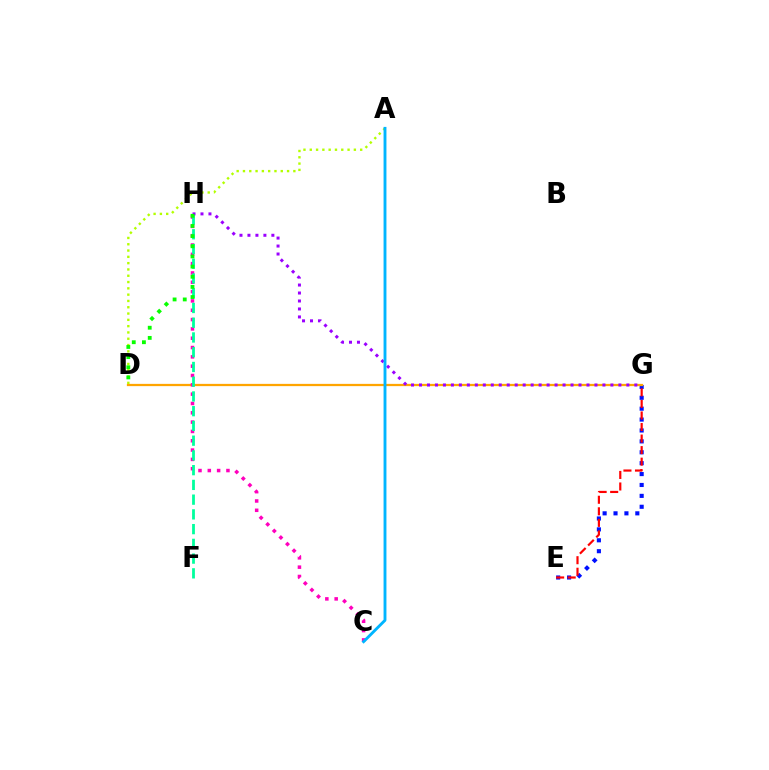{('E', 'G'): [{'color': '#0010ff', 'line_style': 'dotted', 'thickness': 2.96}, {'color': '#ff0000', 'line_style': 'dashed', 'thickness': 1.57}], ('A', 'D'): [{'color': '#b3ff00', 'line_style': 'dotted', 'thickness': 1.71}], ('D', 'G'): [{'color': '#ffa500', 'line_style': 'solid', 'thickness': 1.63}], ('C', 'H'): [{'color': '#ff00bd', 'line_style': 'dotted', 'thickness': 2.53}], ('F', 'H'): [{'color': '#00ff9d', 'line_style': 'dashed', 'thickness': 2.0}], ('G', 'H'): [{'color': '#9b00ff', 'line_style': 'dotted', 'thickness': 2.17}], ('A', 'C'): [{'color': '#00b5ff', 'line_style': 'solid', 'thickness': 2.07}], ('D', 'H'): [{'color': '#08ff00', 'line_style': 'dotted', 'thickness': 2.76}]}